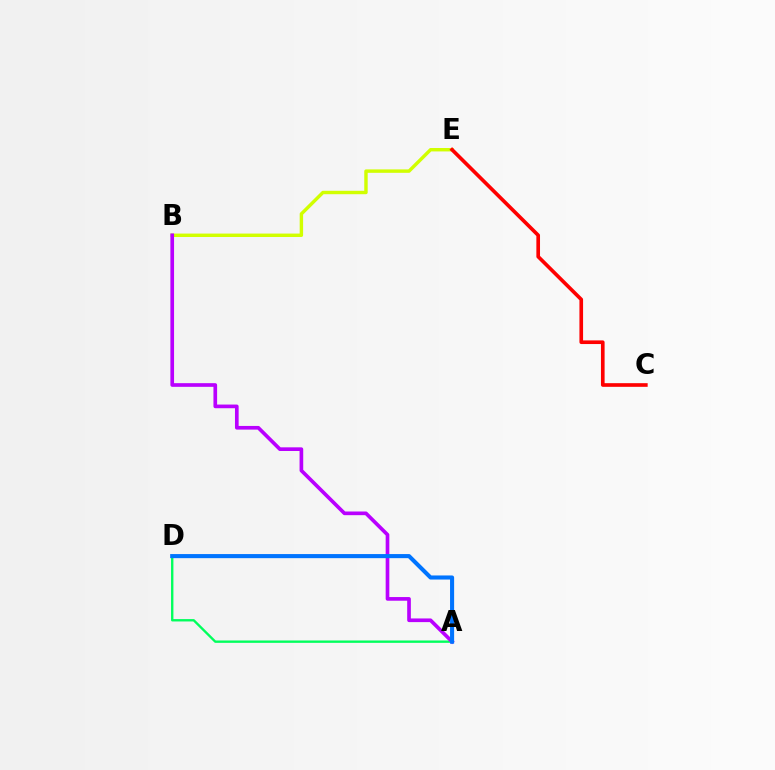{('B', 'E'): [{'color': '#d1ff00', 'line_style': 'solid', 'thickness': 2.46}], ('A', 'D'): [{'color': '#00ff5c', 'line_style': 'solid', 'thickness': 1.7}, {'color': '#0074ff', 'line_style': 'solid', 'thickness': 2.94}], ('A', 'B'): [{'color': '#b900ff', 'line_style': 'solid', 'thickness': 2.64}], ('C', 'E'): [{'color': '#ff0000', 'line_style': 'solid', 'thickness': 2.63}]}